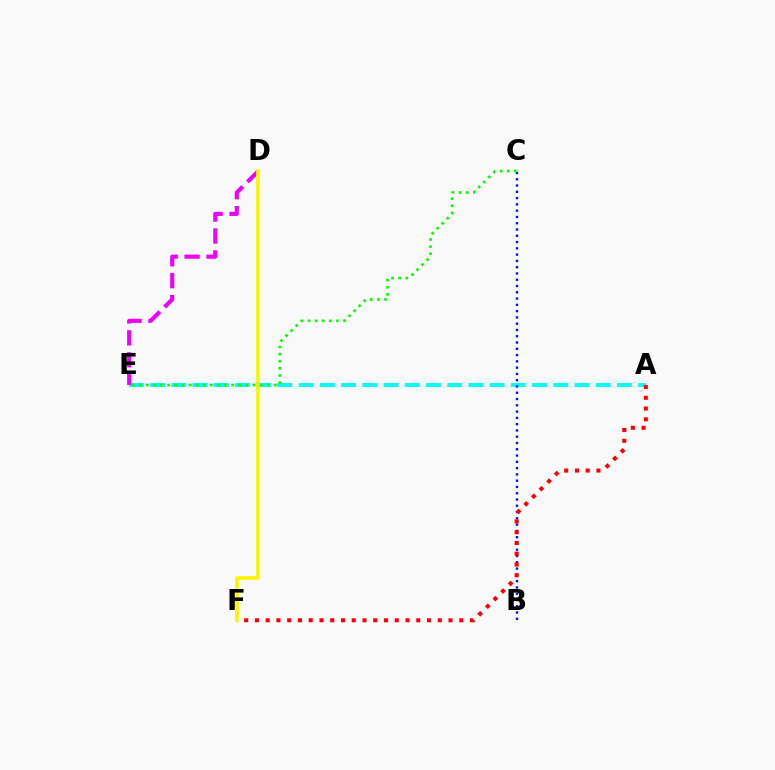{('A', 'E'): [{'color': '#00fff6', 'line_style': 'dashed', 'thickness': 2.88}], ('B', 'C'): [{'color': '#0010ff', 'line_style': 'dotted', 'thickness': 1.71}], ('A', 'F'): [{'color': '#ff0000', 'line_style': 'dotted', 'thickness': 2.92}], ('C', 'E'): [{'color': '#08ff00', 'line_style': 'dotted', 'thickness': 1.93}], ('D', 'E'): [{'color': '#ee00ff', 'line_style': 'dashed', 'thickness': 2.98}], ('D', 'F'): [{'color': '#fcf500', 'line_style': 'solid', 'thickness': 2.64}]}